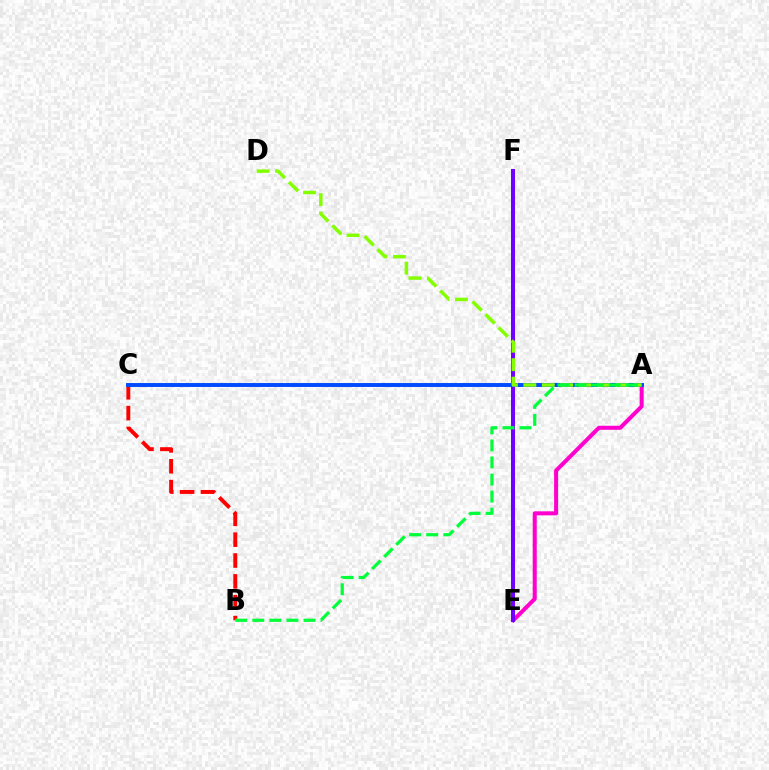{('A', 'E'): [{'color': '#ff00cf', 'line_style': 'solid', 'thickness': 2.89}], ('B', 'C'): [{'color': '#ff0000', 'line_style': 'dashed', 'thickness': 2.83}], ('E', 'F'): [{'color': '#00fff6', 'line_style': 'solid', 'thickness': 1.89}, {'color': '#ffbd00', 'line_style': 'dashed', 'thickness': 2.87}, {'color': '#7200ff', 'line_style': 'solid', 'thickness': 2.89}], ('A', 'C'): [{'color': '#004bff', 'line_style': 'solid', 'thickness': 2.82}], ('A', 'D'): [{'color': '#84ff00', 'line_style': 'dashed', 'thickness': 2.5}], ('A', 'B'): [{'color': '#00ff39', 'line_style': 'dashed', 'thickness': 2.32}]}